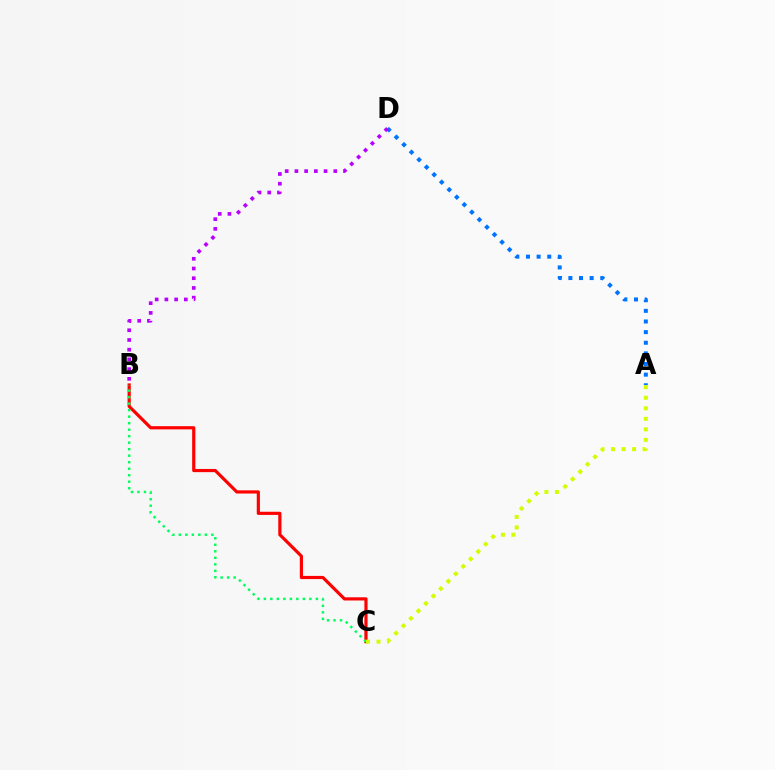{('B', 'C'): [{'color': '#ff0000', 'line_style': 'solid', 'thickness': 2.29}, {'color': '#00ff5c', 'line_style': 'dotted', 'thickness': 1.77}], ('A', 'D'): [{'color': '#0074ff', 'line_style': 'dotted', 'thickness': 2.89}], ('B', 'D'): [{'color': '#b900ff', 'line_style': 'dotted', 'thickness': 2.64}], ('A', 'C'): [{'color': '#d1ff00', 'line_style': 'dotted', 'thickness': 2.86}]}